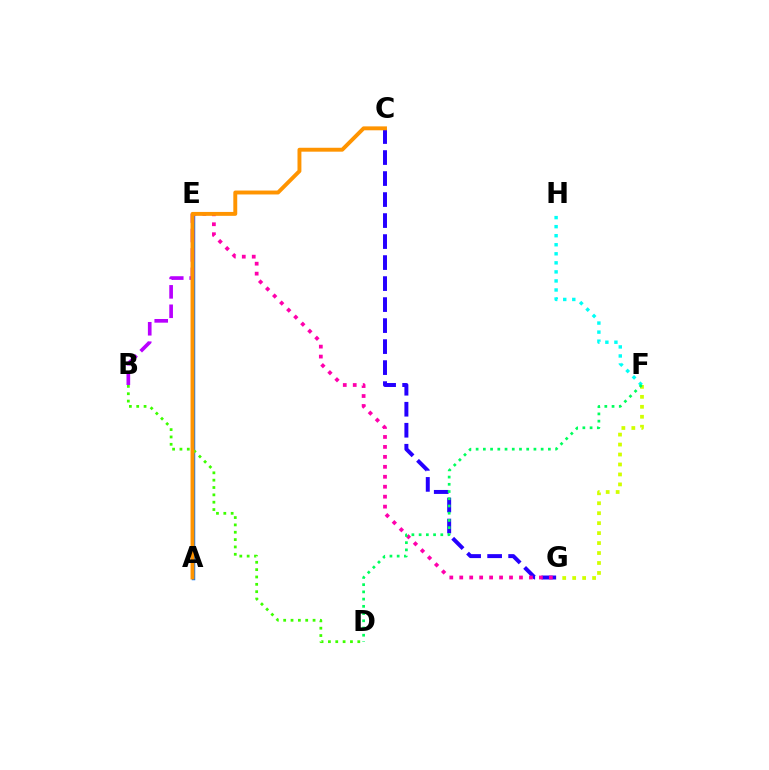{('A', 'E'): [{'color': '#ff0000', 'line_style': 'dotted', 'thickness': 1.99}, {'color': '#0074ff', 'line_style': 'solid', 'thickness': 2.5}], ('B', 'D'): [{'color': '#3dff00', 'line_style': 'dotted', 'thickness': 2.0}], ('C', 'G'): [{'color': '#2500ff', 'line_style': 'dashed', 'thickness': 2.85}], ('B', 'E'): [{'color': '#b900ff', 'line_style': 'dashed', 'thickness': 2.64}], ('F', 'G'): [{'color': '#d1ff00', 'line_style': 'dotted', 'thickness': 2.71}], ('E', 'G'): [{'color': '#ff00ac', 'line_style': 'dotted', 'thickness': 2.71}], ('F', 'H'): [{'color': '#00fff6', 'line_style': 'dotted', 'thickness': 2.46}], ('A', 'C'): [{'color': '#ff9400', 'line_style': 'solid', 'thickness': 2.82}], ('D', 'F'): [{'color': '#00ff5c', 'line_style': 'dotted', 'thickness': 1.96}]}